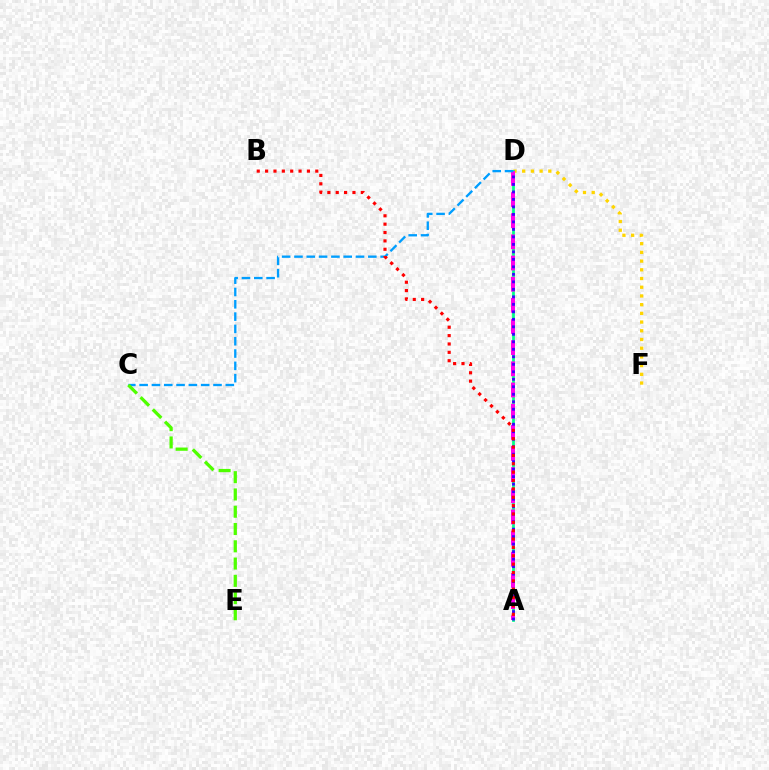{('D', 'F'): [{'color': '#ffd500', 'line_style': 'dotted', 'thickness': 2.37}], ('A', 'D'): [{'color': '#00ff86', 'line_style': 'solid', 'thickness': 1.97}, {'color': '#ff00ed', 'line_style': 'dashed', 'thickness': 2.87}, {'color': '#3700ff', 'line_style': 'dotted', 'thickness': 2.04}], ('C', 'D'): [{'color': '#009eff', 'line_style': 'dashed', 'thickness': 1.67}], ('A', 'B'): [{'color': '#ff0000', 'line_style': 'dotted', 'thickness': 2.27}], ('C', 'E'): [{'color': '#4fff00', 'line_style': 'dashed', 'thickness': 2.35}]}